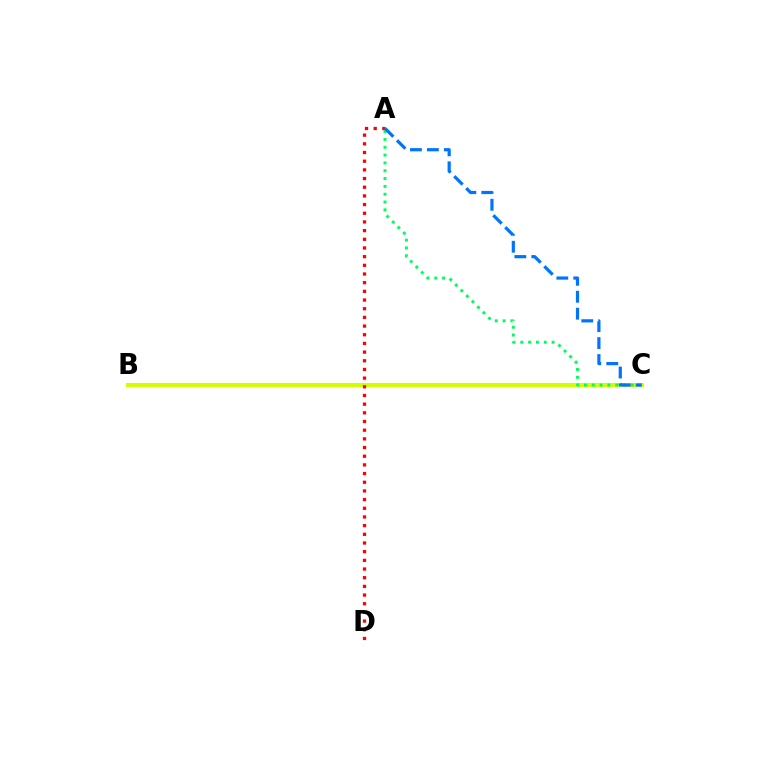{('B', 'C'): [{'color': '#b900ff', 'line_style': 'solid', 'thickness': 1.82}, {'color': '#d1ff00', 'line_style': 'solid', 'thickness': 2.95}], ('A', 'D'): [{'color': '#ff0000', 'line_style': 'dotted', 'thickness': 2.36}], ('A', 'C'): [{'color': '#00ff5c', 'line_style': 'dotted', 'thickness': 2.13}, {'color': '#0074ff', 'line_style': 'dashed', 'thickness': 2.3}]}